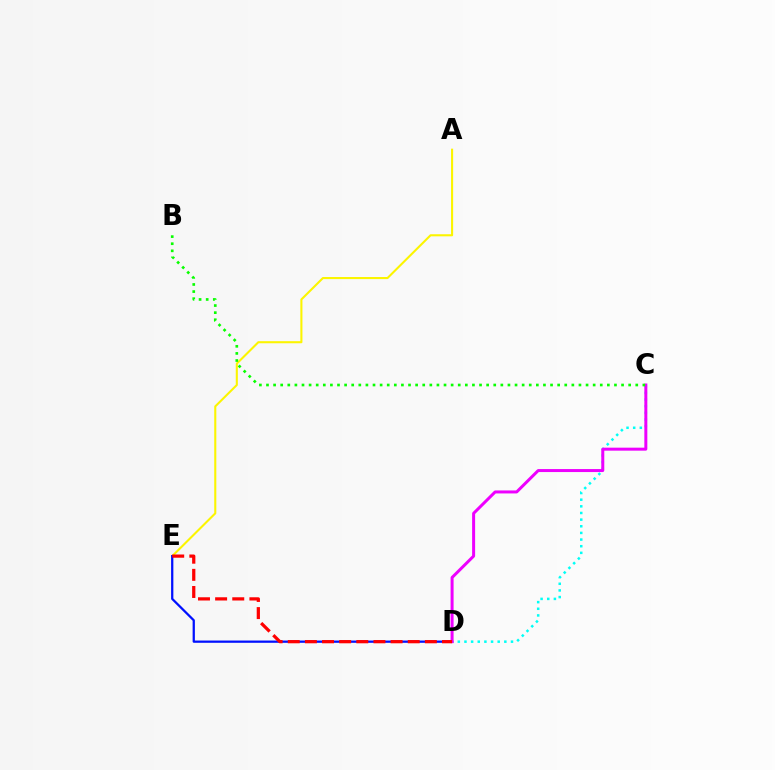{('C', 'D'): [{'color': '#00fff6', 'line_style': 'dotted', 'thickness': 1.81}, {'color': '#ee00ff', 'line_style': 'solid', 'thickness': 2.16}], ('A', 'E'): [{'color': '#fcf500', 'line_style': 'solid', 'thickness': 1.5}], ('D', 'E'): [{'color': '#0010ff', 'line_style': 'solid', 'thickness': 1.63}, {'color': '#ff0000', 'line_style': 'dashed', 'thickness': 2.33}], ('B', 'C'): [{'color': '#08ff00', 'line_style': 'dotted', 'thickness': 1.93}]}